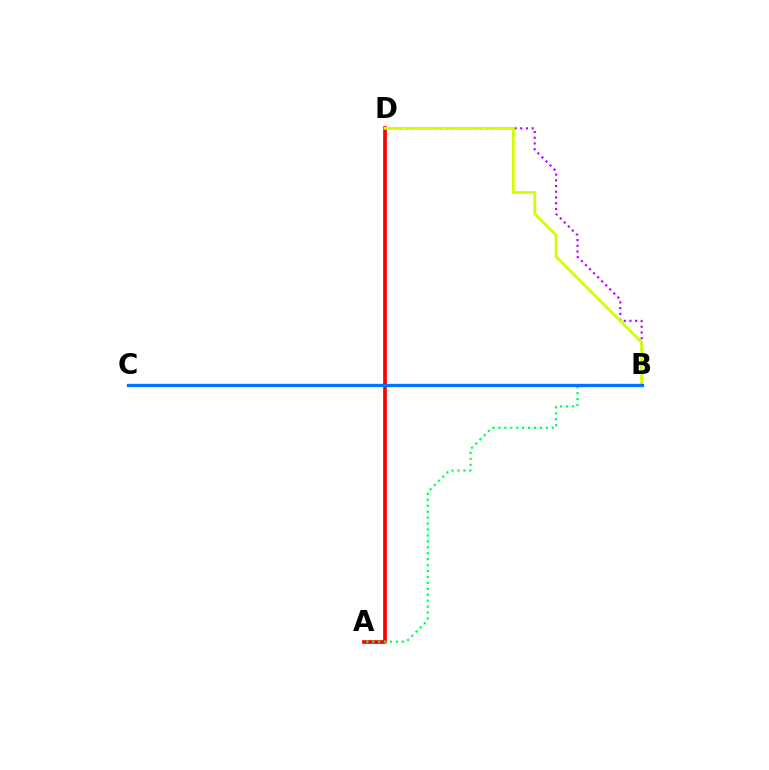{('A', 'D'): [{'color': '#ff0000', 'line_style': 'solid', 'thickness': 2.66}], ('B', 'D'): [{'color': '#b900ff', 'line_style': 'dotted', 'thickness': 1.55}, {'color': '#d1ff00', 'line_style': 'solid', 'thickness': 2.0}], ('A', 'B'): [{'color': '#00ff5c', 'line_style': 'dotted', 'thickness': 1.61}], ('B', 'C'): [{'color': '#0074ff', 'line_style': 'solid', 'thickness': 2.38}]}